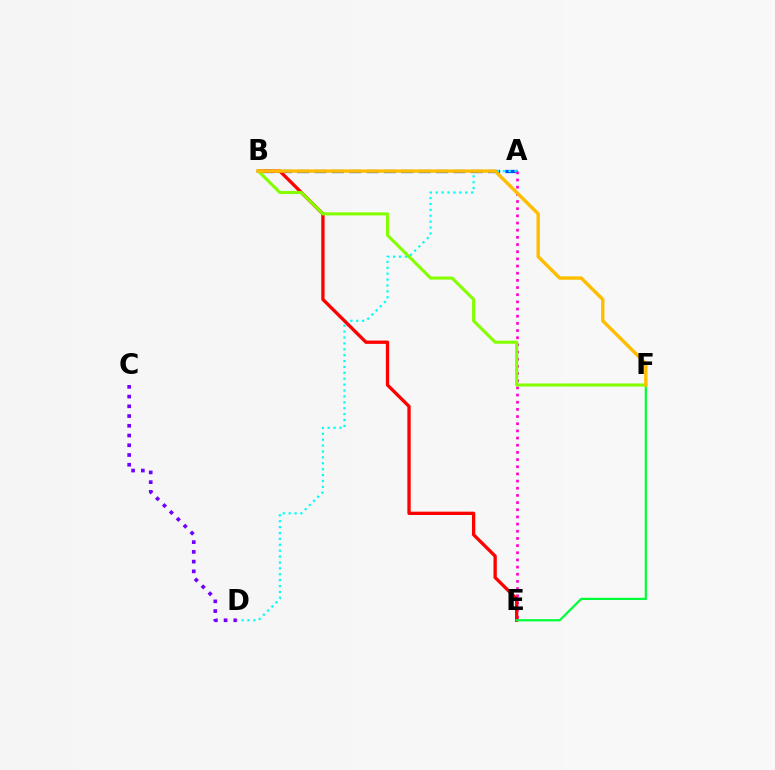{('A', 'B'): [{'color': '#004bff', 'line_style': 'dashed', 'thickness': 2.36}], ('A', 'E'): [{'color': '#ff00cf', 'line_style': 'dotted', 'thickness': 1.95}], ('A', 'D'): [{'color': '#00fff6', 'line_style': 'dotted', 'thickness': 1.6}], ('B', 'E'): [{'color': '#ff0000', 'line_style': 'solid', 'thickness': 2.39}], ('E', 'F'): [{'color': '#00ff39', 'line_style': 'solid', 'thickness': 1.6}], ('B', 'F'): [{'color': '#84ff00', 'line_style': 'solid', 'thickness': 2.22}, {'color': '#ffbd00', 'line_style': 'solid', 'thickness': 2.44}], ('C', 'D'): [{'color': '#7200ff', 'line_style': 'dotted', 'thickness': 2.65}]}